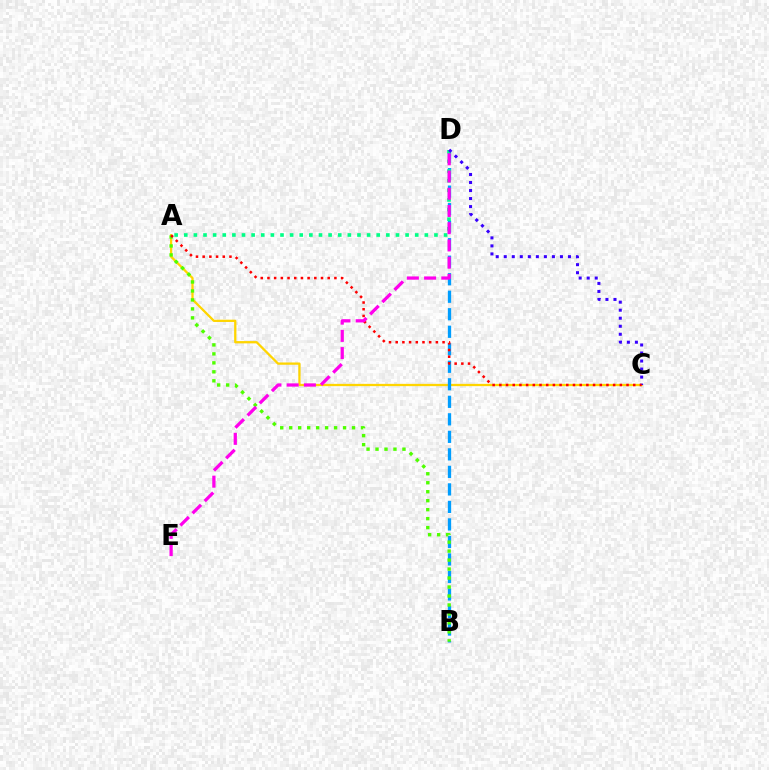{('A', 'C'): [{'color': '#ffd500', 'line_style': 'solid', 'thickness': 1.64}, {'color': '#ff0000', 'line_style': 'dotted', 'thickness': 1.82}], ('B', 'D'): [{'color': '#009eff', 'line_style': 'dashed', 'thickness': 2.38}], ('A', 'D'): [{'color': '#00ff86', 'line_style': 'dotted', 'thickness': 2.61}], ('C', 'D'): [{'color': '#3700ff', 'line_style': 'dotted', 'thickness': 2.18}], ('A', 'B'): [{'color': '#4fff00', 'line_style': 'dotted', 'thickness': 2.44}], ('D', 'E'): [{'color': '#ff00ed', 'line_style': 'dashed', 'thickness': 2.34}]}